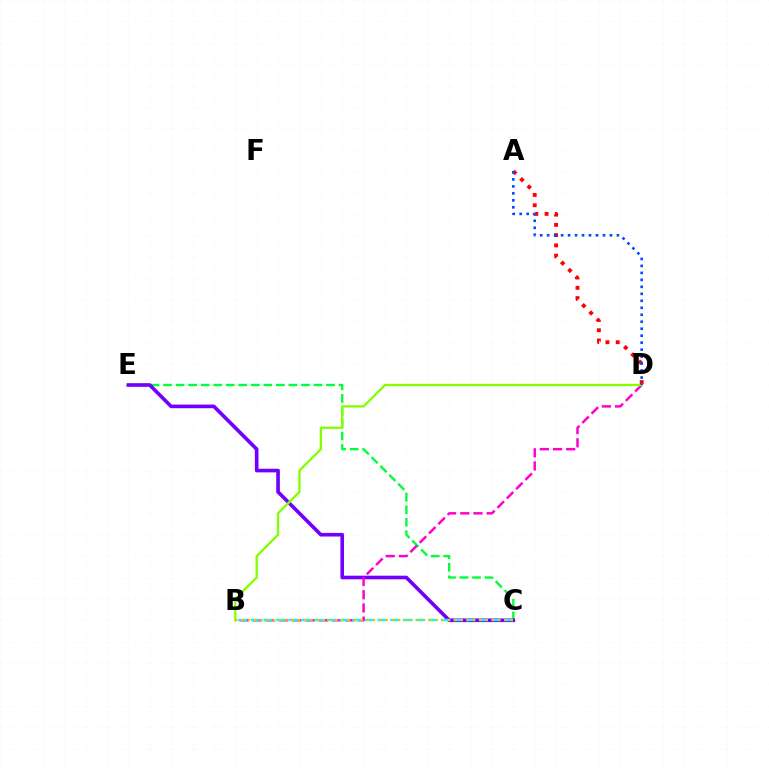{('C', 'E'): [{'color': '#00ff39', 'line_style': 'dashed', 'thickness': 1.7}, {'color': '#7200ff', 'line_style': 'solid', 'thickness': 2.62}], ('B', 'D'): [{'color': '#ff00cf', 'line_style': 'dashed', 'thickness': 1.79}, {'color': '#84ff00', 'line_style': 'solid', 'thickness': 1.66}], ('A', 'D'): [{'color': '#ff0000', 'line_style': 'dotted', 'thickness': 2.79}, {'color': '#004bff', 'line_style': 'dotted', 'thickness': 1.9}], ('B', 'C'): [{'color': '#00fff6', 'line_style': 'dashed', 'thickness': 1.72}, {'color': '#ffbd00', 'line_style': 'dotted', 'thickness': 1.7}]}